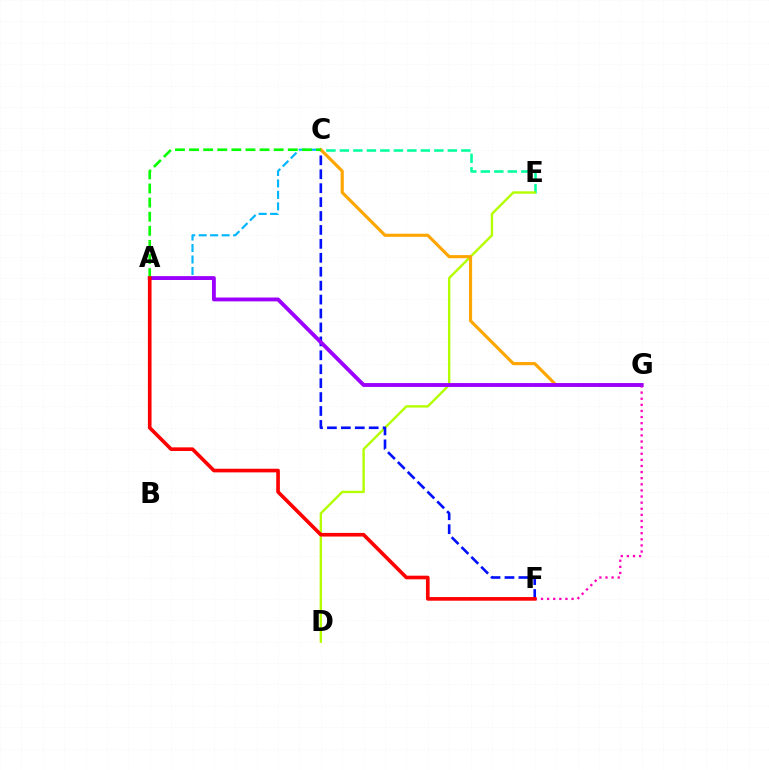{('F', 'G'): [{'color': '#ff00bd', 'line_style': 'dotted', 'thickness': 1.66}], ('A', 'C'): [{'color': '#00b5ff', 'line_style': 'dashed', 'thickness': 1.56}, {'color': '#08ff00', 'line_style': 'dashed', 'thickness': 1.92}], ('C', 'E'): [{'color': '#00ff9d', 'line_style': 'dashed', 'thickness': 1.83}], ('D', 'E'): [{'color': '#b3ff00', 'line_style': 'solid', 'thickness': 1.72}], ('C', 'F'): [{'color': '#0010ff', 'line_style': 'dashed', 'thickness': 1.89}], ('C', 'G'): [{'color': '#ffa500', 'line_style': 'solid', 'thickness': 2.26}], ('A', 'G'): [{'color': '#9b00ff', 'line_style': 'solid', 'thickness': 2.78}], ('A', 'F'): [{'color': '#ff0000', 'line_style': 'solid', 'thickness': 2.61}]}